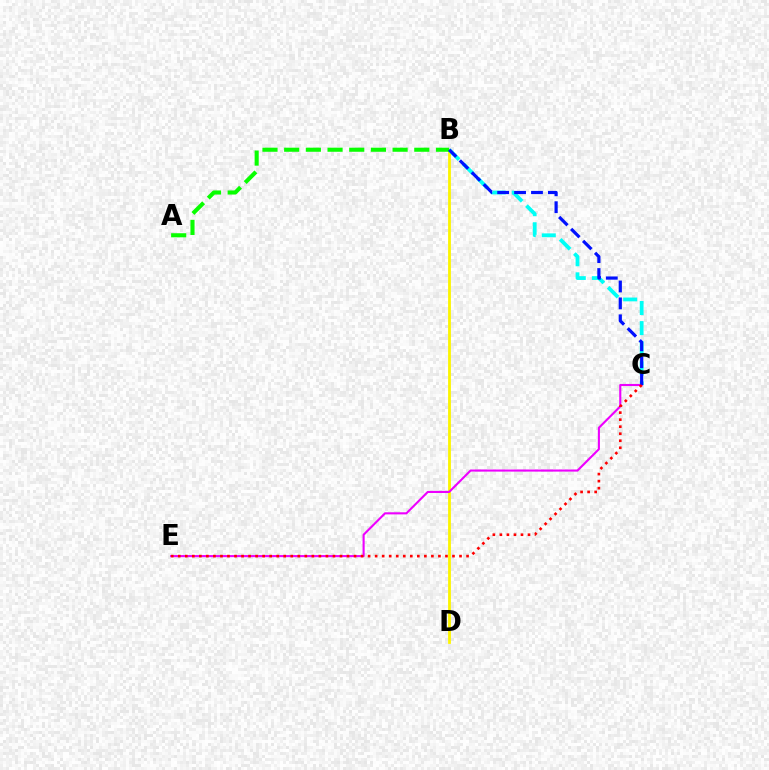{('B', 'D'): [{'color': '#fcf500', 'line_style': 'solid', 'thickness': 2.02}], ('B', 'C'): [{'color': '#00fff6', 'line_style': 'dashed', 'thickness': 2.73}, {'color': '#0010ff', 'line_style': 'dashed', 'thickness': 2.3}], ('C', 'E'): [{'color': '#ee00ff', 'line_style': 'solid', 'thickness': 1.52}, {'color': '#ff0000', 'line_style': 'dotted', 'thickness': 1.91}], ('A', 'B'): [{'color': '#08ff00', 'line_style': 'dashed', 'thickness': 2.95}]}